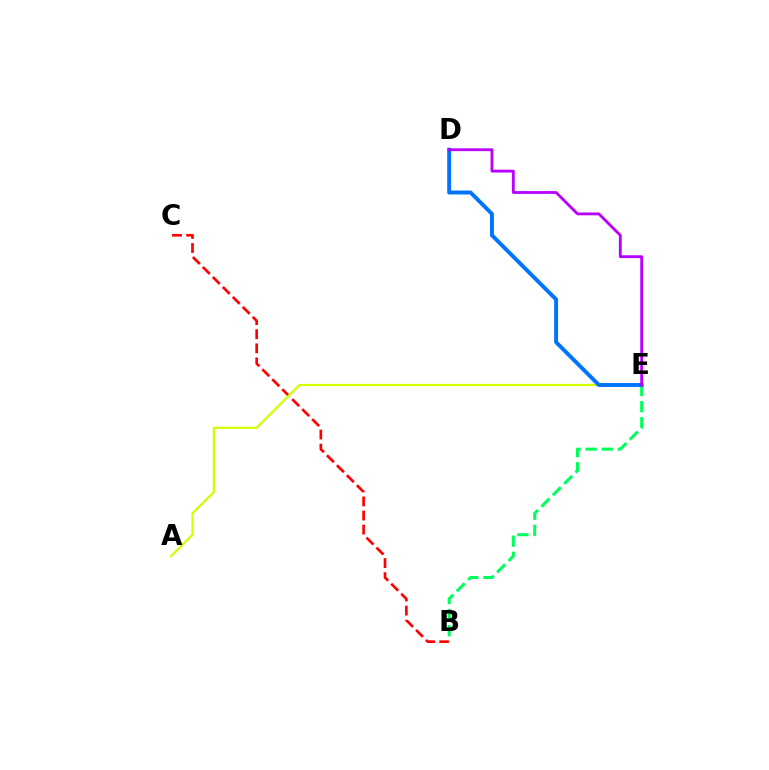{('B', 'C'): [{'color': '#ff0000', 'line_style': 'dashed', 'thickness': 1.92}], ('A', 'E'): [{'color': '#d1ff00', 'line_style': 'solid', 'thickness': 1.59}], ('B', 'E'): [{'color': '#00ff5c', 'line_style': 'dashed', 'thickness': 2.19}], ('D', 'E'): [{'color': '#0074ff', 'line_style': 'solid', 'thickness': 2.84}, {'color': '#b900ff', 'line_style': 'solid', 'thickness': 2.03}]}